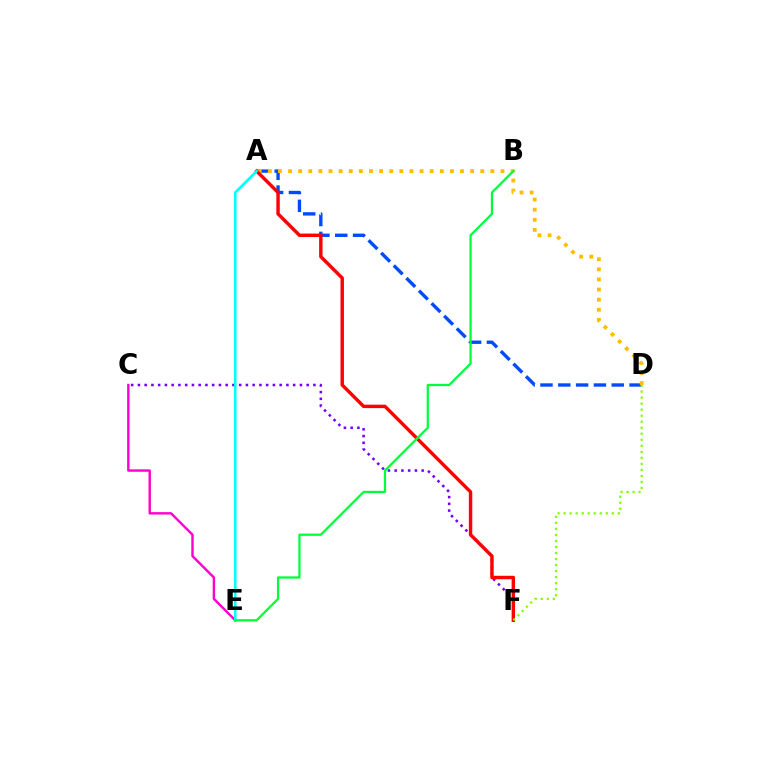{('C', 'F'): [{'color': '#7200ff', 'line_style': 'dotted', 'thickness': 1.83}], ('A', 'D'): [{'color': '#004bff', 'line_style': 'dashed', 'thickness': 2.42}, {'color': '#ffbd00', 'line_style': 'dotted', 'thickness': 2.75}], ('A', 'F'): [{'color': '#ff0000', 'line_style': 'solid', 'thickness': 2.47}], ('C', 'E'): [{'color': '#ff00cf', 'line_style': 'solid', 'thickness': 1.74}], ('A', 'E'): [{'color': '#00fff6', 'line_style': 'solid', 'thickness': 1.82}], ('D', 'F'): [{'color': '#84ff00', 'line_style': 'dotted', 'thickness': 1.64}], ('B', 'E'): [{'color': '#00ff39', 'line_style': 'solid', 'thickness': 1.63}]}